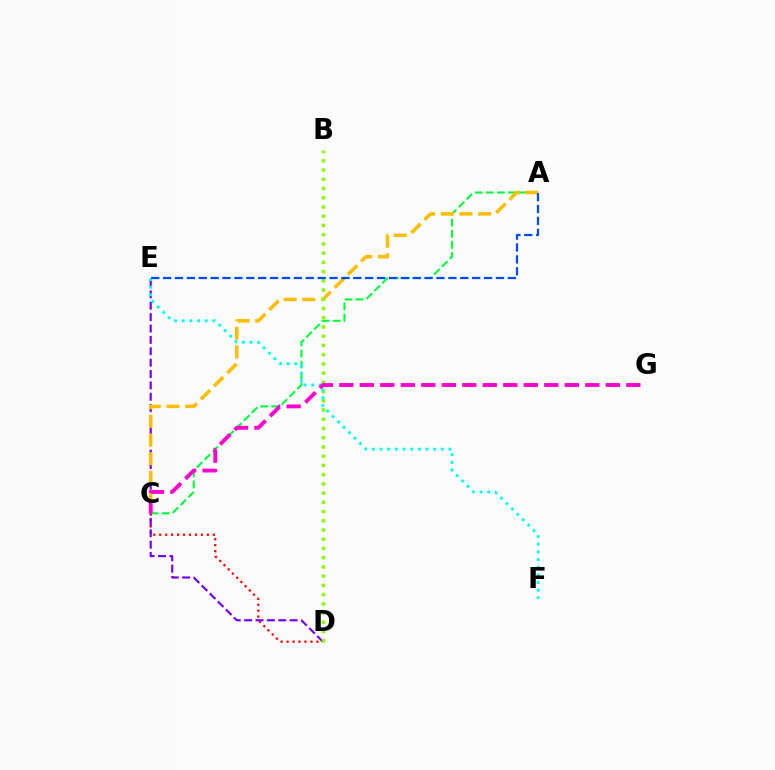{('A', 'C'): [{'color': '#00ff39', 'line_style': 'dashed', 'thickness': 1.51}, {'color': '#ffbd00', 'line_style': 'dashed', 'thickness': 2.53}], ('C', 'D'): [{'color': '#ff0000', 'line_style': 'dotted', 'thickness': 1.62}], ('D', 'E'): [{'color': '#7200ff', 'line_style': 'dashed', 'thickness': 1.55}], ('B', 'D'): [{'color': '#84ff00', 'line_style': 'dotted', 'thickness': 2.51}], ('E', 'F'): [{'color': '#00fff6', 'line_style': 'dotted', 'thickness': 2.08}], ('A', 'E'): [{'color': '#004bff', 'line_style': 'dashed', 'thickness': 1.61}], ('C', 'G'): [{'color': '#ff00cf', 'line_style': 'dashed', 'thickness': 2.79}]}